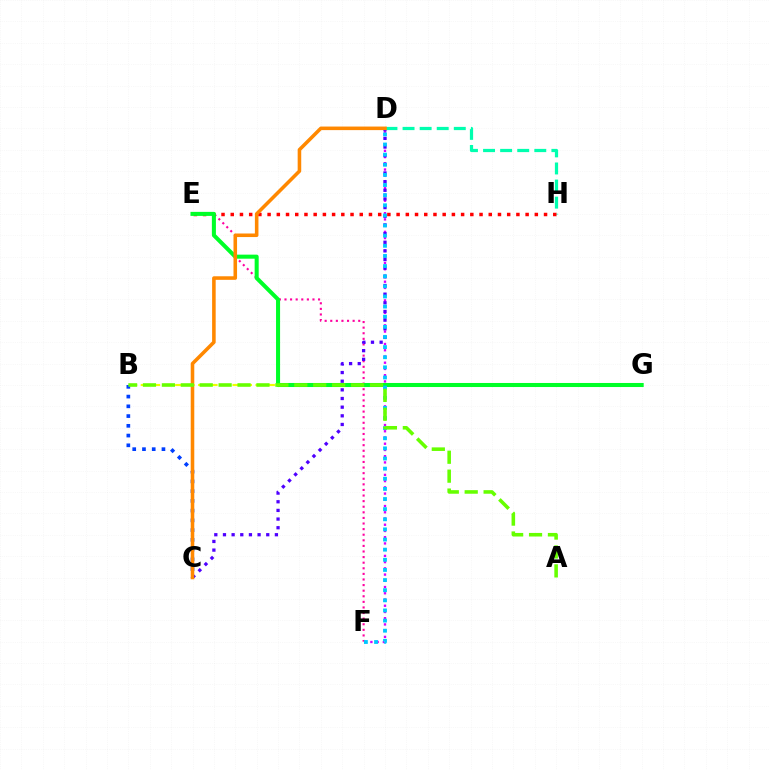{('D', 'F'): [{'color': '#d600ff', 'line_style': 'dotted', 'thickness': 1.69}, {'color': '#00c7ff', 'line_style': 'dotted', 'thickness': 2.75}], ('E', 'F'): [{'color': '#ff00a0', 'line_style': 'dotted', 'thickness': 1.52}], ('B', 'G'): [{'color': '#eeff00', 'line_style': 'dashed', 'thickness': 1.56}], ('C', 'D'): [{'color': '#4f00ff', 'line_style': 'dotted', 'thickness': 2.35}, {'color': '#ff8800', 'line_style': 'solid', 'thickness': 2.57}], ('D', 'H'): [{'color': '#00ffaf', 'line_style': 'dashed', 'thickness': 2.32}], ('E', 'H'): [{'color': '#ff0000', 'line_style': 'dotted', 'thickness': 2.5}], ('E', 'G'): [{'color': '#00ff27', 'line_style': 'solid', 'thickness': 2.91}], ('B', 'C'): [{'color': '#003fff', 'line_style': 'dotted', 'thickness': 2.65}], ('A', 'B'): [{'color': '#66ff00', 'line_style': 'dashed', 'thickness': 2.57}]}